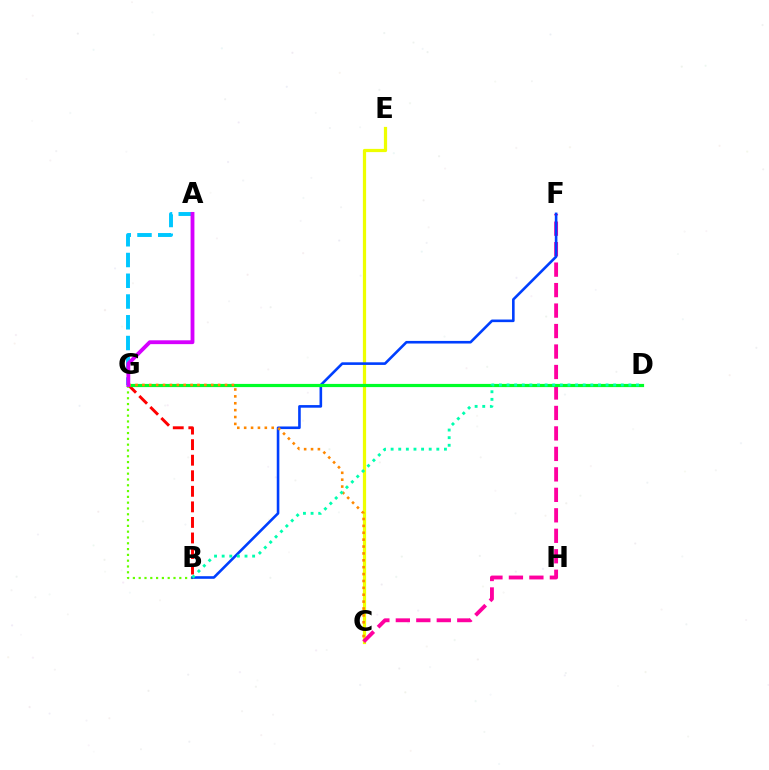{('D', 'G'): [{'color': '#4f00ff', 'line_style': 'dotted', 'thickness': 1.97}, {'color': '#00ff27', 'line_style': 'solid', 'thickness': 2.3}], ('C', 'E'): [{'color': '#eeff00', 'line_style': 'solid', 'thickness': 2.32}], ('B', 'G'): [{'color': '#ff0000', 'line_style': 'dashed', 'thickness': 2.11}, {'color': '#66ff00', 'line_style': 'dotted', 'thickness': 1.58}], ('C', 'F'): [{'color': '#ff00a0', 'line_style': 'dashed', 'thickness': 2.78}], ('B', 'F'): [{'color': '#003fff', 'line_style': 'solid', 'thickness': 1.88}], ('A', 'G'): [{'color': '#00c7ff', 'line_style': 'dashed', 'thickness': 2.82}, {'color': '#d600ff', 'line_style': 'solid', 'thickness': 2.76}], ('C', 'G'): [{'color': '#ff8800', 'line_style': 'dotted', 'thickness': 1.87}], ('B', 'D'): [{'color': '#00ffaf', 'line_style': 'dotted', 'thickness': 2.07}]}